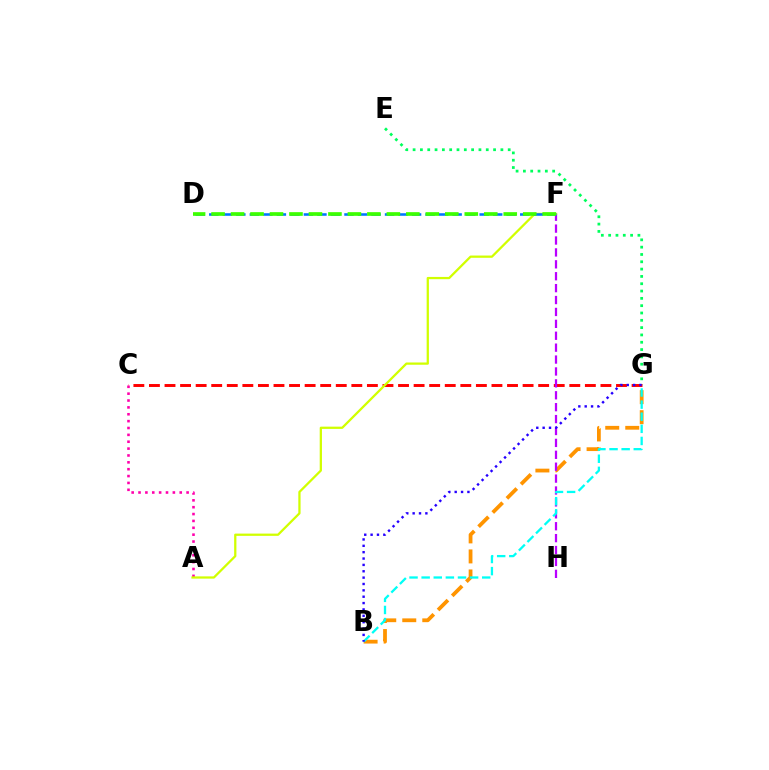{('E', 'G'): [{'color': '#00ff5c', 'line_style': 'dotted', 'thickness': 1.99}], ('C', 'G'): [{'color': '#ff0000', 'line_style': 'dashed', 'thickness': 2.12}], ('A', 'C'): [{'color': '#ff00ac', 'line_style': 'dotted', 'thickness': 1.87}], ('B', 'G'): [{'color': '#ff9400', 'line_style': 'dashed', 'thickness': 2.72}, {'color': '#00fff6', 'line_style': 'dashed', 'thickness': 1.65}, {'color': '#2500ff', 'line_style': 'dotted', 'thickness': 1.73}], ('F', 'H'): [{'color': '#b900ff', 'line_style': 'dashed', 'thickness': 1.62}], ('A', 'F'): [{'color': '#d1ff00', 'line_style': 'solid', 'thickness': 1.63}], ('D', 'F'): [{'color': '#0074ff', 'line_style': 'dashed', 'thickness': 1.84}, {'color': '#3dff00', 'line_style': 'dashed', 'thickness': 2.65}]}